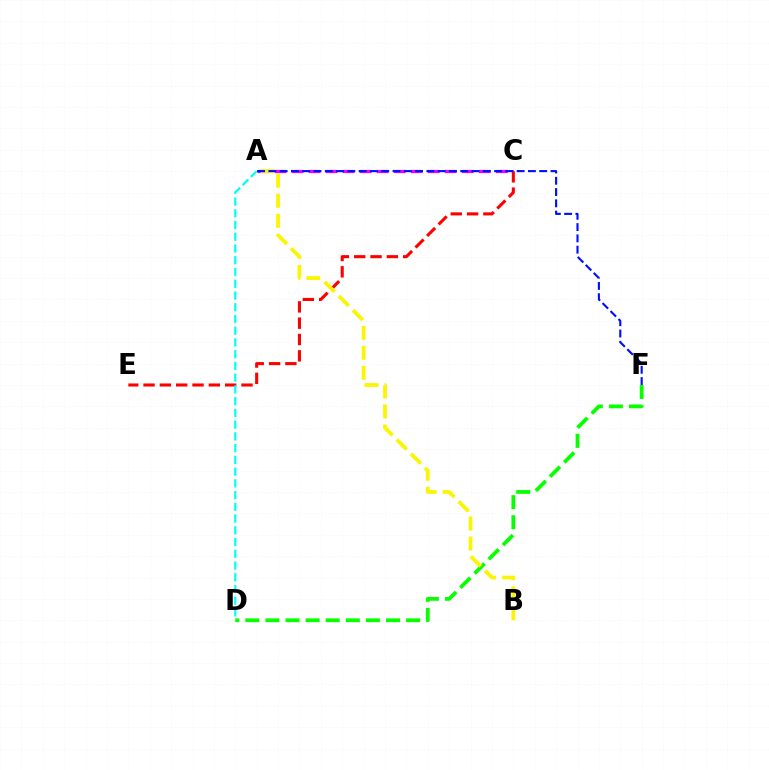{('C', 'E'): [{'color': '#ff0000', 'line_style': 'dashed', 'thickness': 2.22}], ('D', 'F'): [{'color': '#08ff00', 'line_style': 'dashed', 'thickness': 2.73}], ('A', 'C'): [{'color': '#ee00ff', 'line_style': 'dashed', 'thickness': 2.31}], ('A', 'D'): [{'color': '#00fff6', 'line_style': 'dashed', 'thickness': 1.59}], ('A', 'B'): [{'color': '#fcf500', 'line_style': 'dashed', 'thickness': 2.72}], ('A', 'F'): [{'color': '#0010ff', 'line_style': 'dashed', 'thickness': 1.53}]}